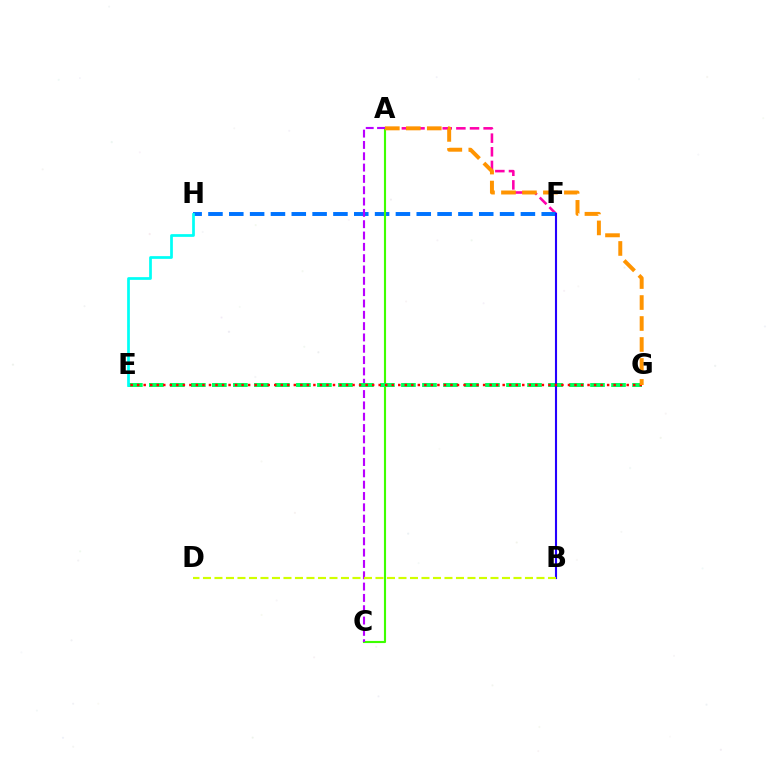{('A', 'F'): [{'color': '#ff00ac', 'line_style': 'dashed', 'thickness': 1.85}], ('F', 'H'): [{'color': '#0074ff', 'line_style': 'dashed', 'thickness': 2.83}], ('A', 'C'): [{'color': '#3dff00', 'line_style': 'solid', 'thickness': 1.54}, {'color': '#b900ff', 'line_style': 'dashed', 'thickness': 1.54}], ('E', 'G'): [{'color': '#00ff5c', 'line_style': 'dashed', 'thickness': 2.85}, {'color': '#ff0000', 'line_style': 'dotted', 'thickness': 1.77}], ('E', 'H'): [{'color': '#00fff6', 'line_style': 'solid', 'thickness': 1.96}], ('B', 'F'): [{'color': '#2500ff', 'line_style': 'solid', 'thickness': 1.51}], ('B', 'D'): [{'color': '#d1ff00', 'line_style': 'dashed', 'thickness': 1.56}], ('A', 'G'): [{'color': '#ff9400', 'line_style': 'dashed', 'thickness': 2.85}]}